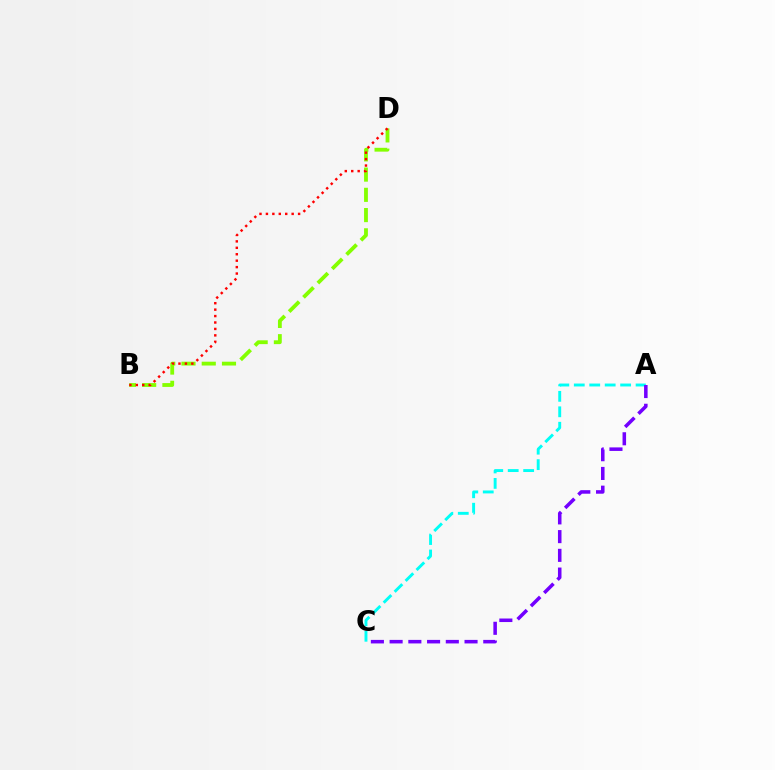{('A', 'C'): [{'color': '#00fff6', 'line_style': 'dashed', 'thickness': 2.1}, {'color': '#7200ff', 'line_style': 'dashed', 'thickness': 2.54}], ('B', 'D'): [{'color': '#84ff00', 'line_style': 'dashed', 'thickness': 2.75}, {'color': '#ff0000', 'line_style': 'dotted', 'thickness': 1.75}]}